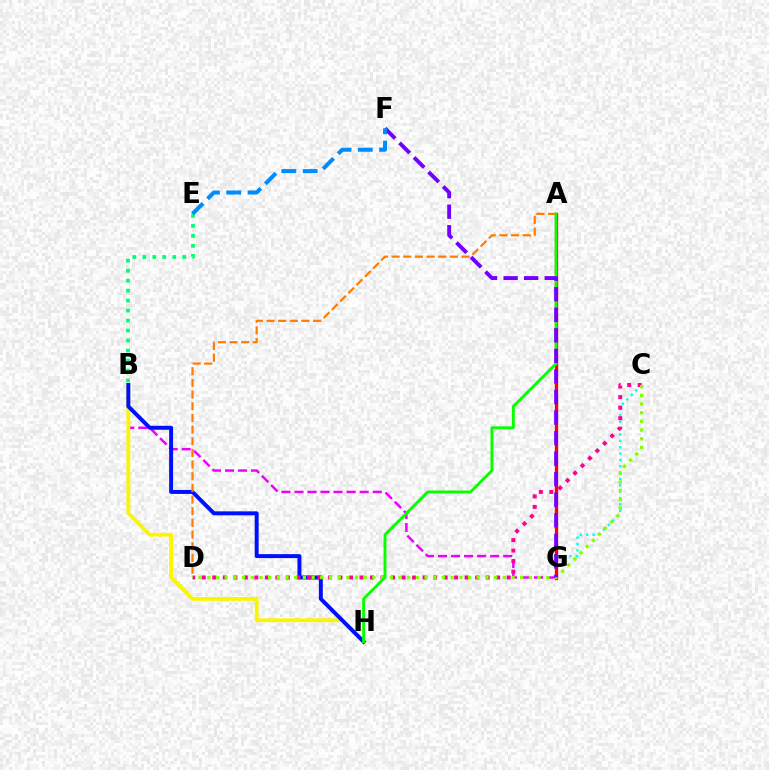{('B', 'E'): [{'color': '#00ff74', 'line_style': 'dotted', 'thickness': 2.71}], ('C', 'G'): [{'color': '#00fff6', 'line_style': 'dotted', 'thickness': 1.73}], ('B', 'G'): [{'color': '#ee00ff', 'line_style': 'dashed', 'thickness': 1.77}], ('B', 'H'): [{'color': '#fcf500', 'line_style': 'solid', 'thickness': 2.74}, {'color': '#0010ff', 'line_style': 'solid', 'thickness': 2.85}], ('A', 'G'): [{'color': '#ff0000', 'line_style': 'solid', 'thickness': 2.38}], ('C', 'D'): [{'color': '#ff0094', 'line_style': 'dotted', 'thickness': 2.86}, {'color': '#84ff00', 'line_style': 'dotted', 'thickness': 2.36}], ('A', 'D'): [{'color': '#ff7c00', 'line_style': 'dashed', 'thickness': 1.59}], ('A', 'H'): [{'color': '#08ff00', 'line_style': 'solid', 'thickness': 2.08}], ('F', 'G'): [{'color': '#7200ff', 'line_style': 'dashed', 'thickness': 2.79}], ('E', 'F'): [{'color': '#008cff', 'line_style': 'dashed', 'thickness': 2.9}]}